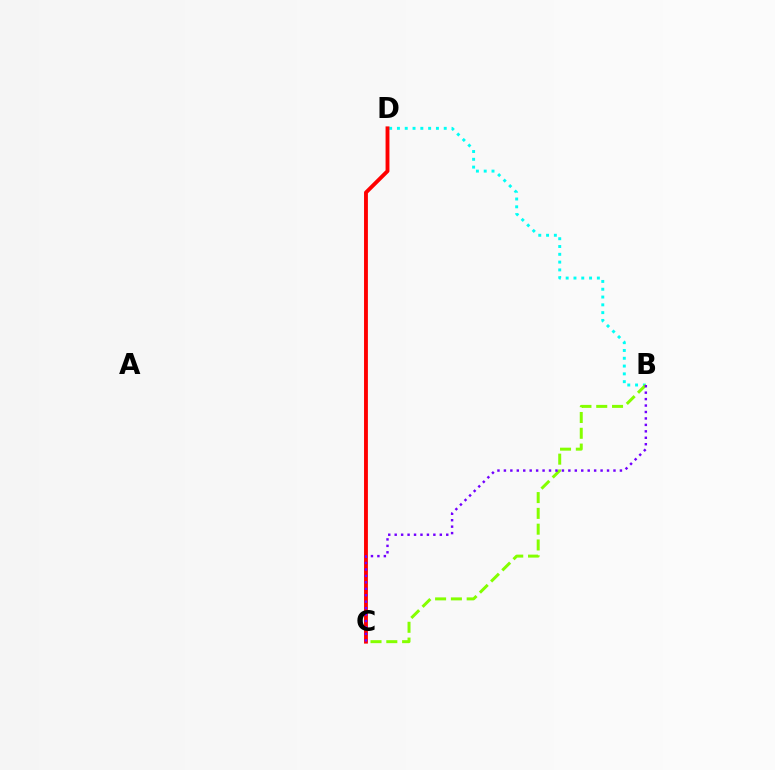{('B', 'D'): [{'color': '#00fff6', 'line_style': 'dotted', 'thickness': 2.12}], ('B', 'C'): [{'color': '#84ff00', 'line_style': 'dashed', 'thickness': 2.15}, {'color': '#7200ff', 'line_style': 'dotted', 'thickness': 1.75}], ('C', 'D'): [{'color': '#ff0000', 'line_style': 'solid', 'thickness': 2.78}]}